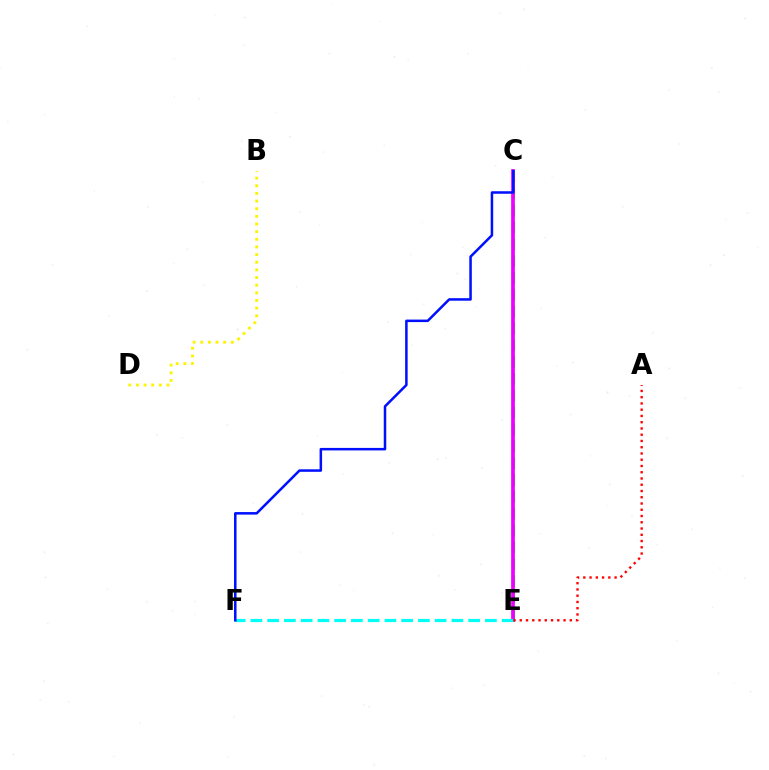{('C', 'E'): [{'color': '#08ff00', 'line_style': 'dashed', 'thickness': 2.29}, {'color': '#ee00ff', 'line_style': 'solid', 'thickness': 2.66}], ('B', 'D'): [{'color': '#fcf500', 'line_style': 'dotted', 'thickness': 2.08}], ('E', 'F'): [{'color': '#00fff6', 'line_style': 'dashed', 'thickness': 2.28}], ('A', 'E'): [{'color': '#ff0000', 'line_style': 'dotted', 'thickness': 1.7}], ('C', 'F'): [{'color': '#0010ff', 'line_style': 'solid', 'thickness': 1.81}]}